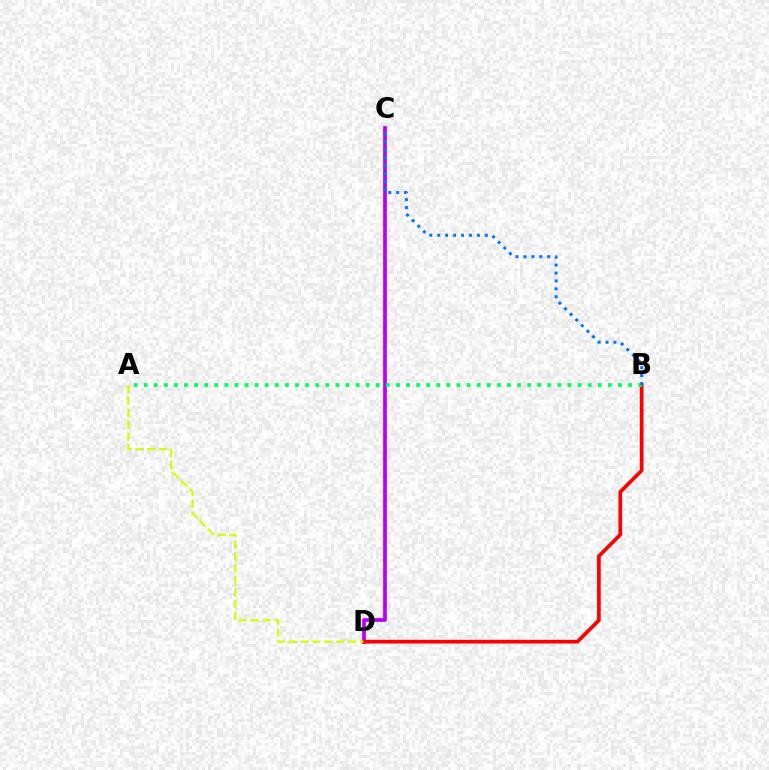{('C', 'D'): [{'color': '#b900ff', 'line_style': 'solid', 'thickness': 2.69}], ('B', 'D'): [{'color': '#ff0000', 'line_style': 'solid', 'thickness': 2.66}], ('A', 'D'): [{'color': '#d1ff00', 'line_style': 'dashed', 'thickness': 1.61}], ('A', 'B'): [{'color': '#00ff5c', 'line_style': 'dotted', 'thickness': 2.74}], ('B', 'C'): [{'color': '#0074ff', 'line_style': 'dotted', 'thickness': 2.15}]}